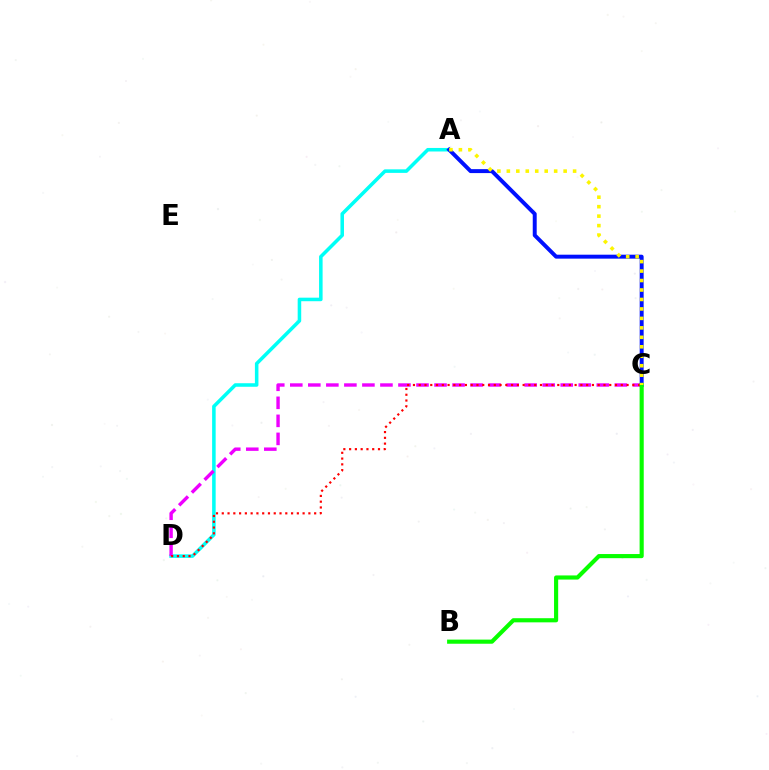{('A', 'D'): [{'color': '#00fff6', 'line_style': 'solid', 'thickness': 2.55}], ('A', 'C'): [{'color': '#0010ff', 'line_style': 'solid', 'thickness': 2.84}, {'color': '#fcf500', 'line_style': 'dotted', 'thickness': 2.57}], ('C', 'D'): [{'color': '#ee00ff', 'line_style': 'dashed', 'thickness': 2.45}, {'color': '#ff0000', 'line_style': 'dotted', 'thickness': 1.57}], ('B', 'C'): [{'color': '#08ff00', 'line_style': 'solid', 'thickness': 2.98}]}